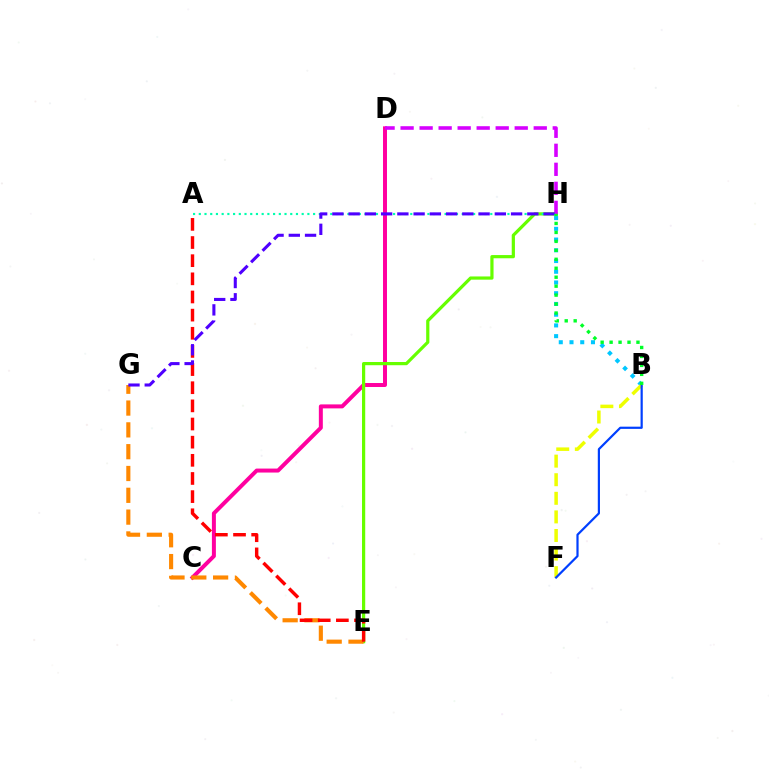{('B', 'H'): [{'color': '#00c7ff', 'line_style': 'dotted', 'thickness': 2.92}, {'color': '#00ff27', 'line_style': 'dotted', 'thickness': 2.43}], ('B', 'F'): [{'color': '#eeff00', 'line_style': 'dashed', 'thickness': 2.53}, {'color': '#003fff', 'line_style': 'solid', 'thickness': 1.58}], ('C', 'D'): [{'color': '#ff00a0', 'line_style': 'solid', 'thickness': 2.86}], ('E', 'H'): [{'color': '#66ff00', 'line_style': 'solid', 'thickness': 2.31}], ('D', 'H'): [{'color': '#d600ff', 'line_style': 'dashed', 'thickness': 2.58}], ('E', 'G'): [{'color': '#ff8800', 'line_style': 'dashed', 'thickness': 2.96}], ('A', 'E'): [{'color': '#ff0000', 'line_style': 'dashed', 'thickness': 2.47}], ('A', 'H'): [{'color': '#00ffaf', 'line_style': 'dotted', 'thickness': 1.55}], ('G', 'H'): [{'color': '#4f00ff', 'line_style': 'dashed', 'thickness': 2.21}]}